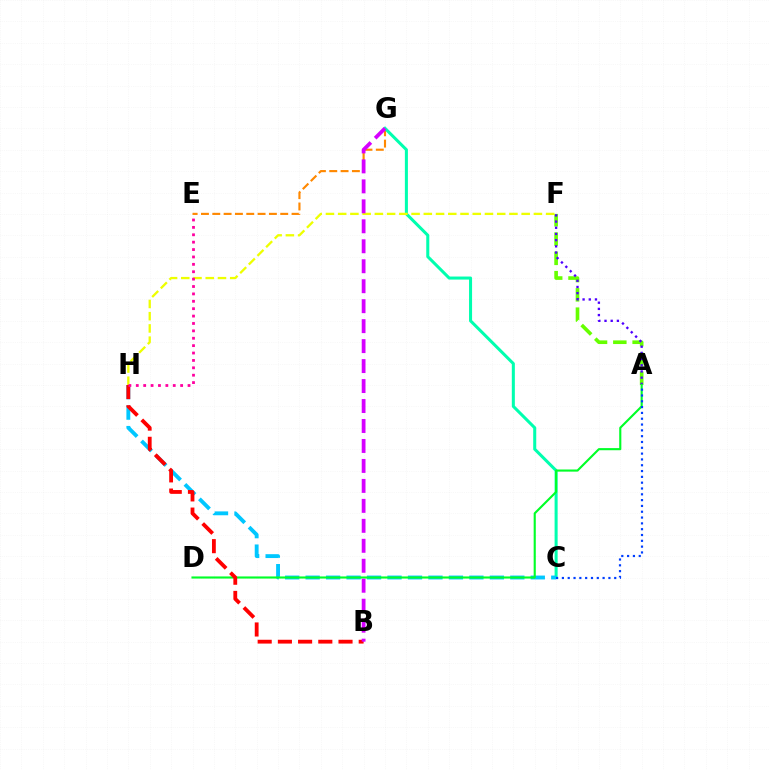{('E', 'G'): [{'color': '#ff8800', 'line_style': 'dashed', 'thickness': 1.54}], ('C', 'G'): [{'color': '#00ffaf', 'line_style': 'solid', 'thickness': 2.19}], ('A', 'F'): [{'color': '#66ff00', 'line_style': 'dashed', 'thickness': 2.62}, {'color': '#4f00ff', 'line_style': 'dotted', 'thickness': 1.68}], ('F', 'H'): [{'color': '#eeff00', 'line_style': 'dashed', 'thickness': 1.66}], ('C', 'H'): [{'color': '#00c7ff', 'line_style': 'dashed', 'thickness': 2.78}], ('A', 'D'): [{'color': '#00ff27', 'line_style': 'solid', 'thickness': 1.53}], ('B', 'H'): [{'color': '#ff0000', 'line_style': 'dashed', 'thickness': 2.75}], ('B', 'G'): [{'color': '#d600ff', 'line_style': 'dashed', 'thickness': 2.71}], ('A', 'C'): [{'color': '#003fff', 'line_style': 'dotted', 'thickness': 1.58}], ('E', 'H'): [{'color': '#ff00a0', 'line_style': 'dotted', 'thickness': 2.01}]}